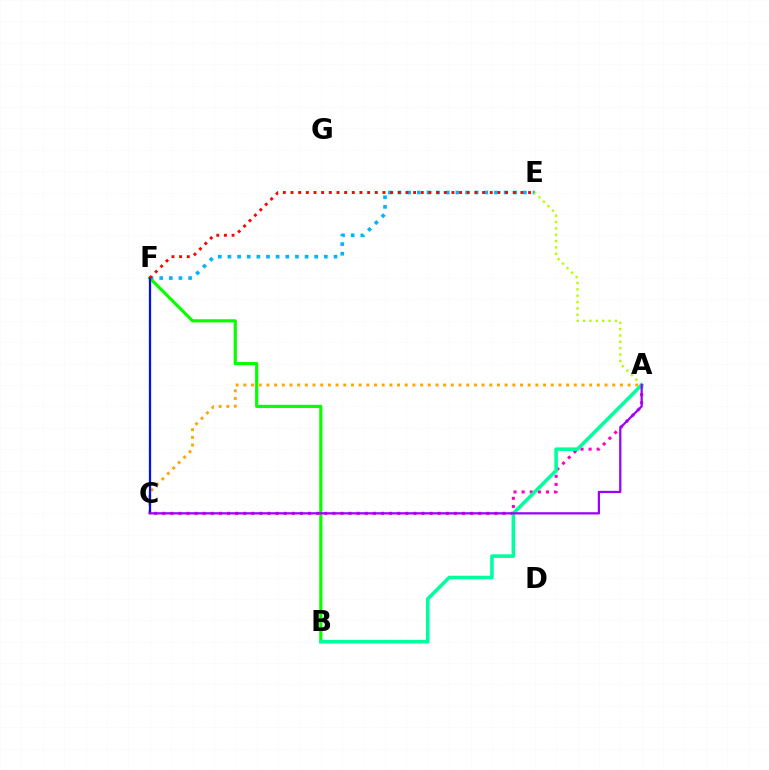{('B', 'F'): [{'color': '#08ff00', 'line_style': 'solid', 'thickness': 2.28}], ('A', 'C'): [{'color': '#ffa500', 'line_style': 'dotted', 'thickness': 2.09}, {'color': '#ff00bd', 'line_style': 'dotted', 'thickness': 2.2}, {'color': '#9b00ff', 'line_style': 'solid', 'thickness': 1.6}], ('E', 'F'): [{'color': '#00b5ff', 'line_style': 'dotted', 'thickness': 2.62}, {'color': '#ff0000', 'line_style': 'dotted', 'thickness': 2.08}], ('C', 'F'): [{'color': '#0010ff', 'line_style': 'solid', 'thickness': 1.62}], ('A', 'E'): [{'color': '#b3ff00', 'line_style': 'dotted', 'thickness': 1.73}], ('A', 'B'): [{'color': '#00ff9d', 'line_style': 'solid', 'thickness': 2.56}]}